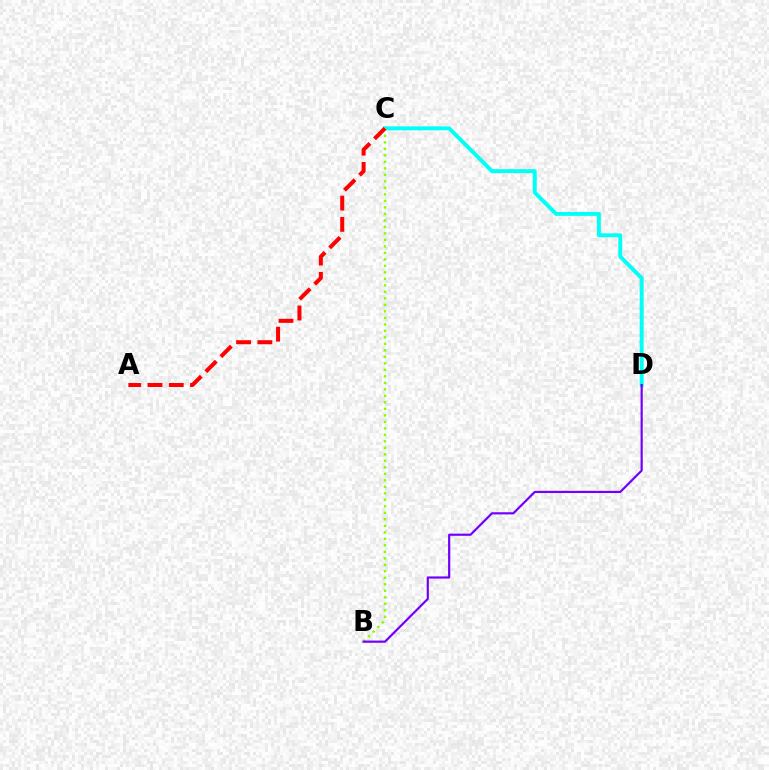{('C', 'D'): [{'color': '#00fff6', 'line_style': 'solid', 'thickness': 2.84}], ('B', 'C'): [{'color': '#84ff00', 'line_style': 'dotted', 'thickness': 1.77}], ('B', 'D'): [{'color': '#7200ff', 'line_style': 'solid', 'thickness': 1.58}], ('A', 'C'): [{'color': '#ff0000', 'line_style': 'dashed', 'thickness': 2.89}]}